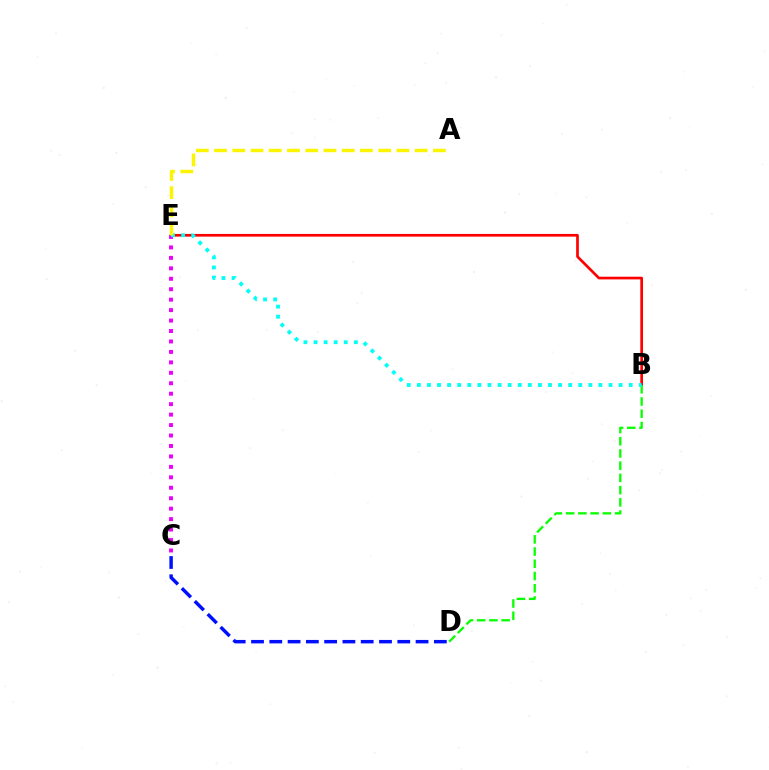{('B', 'E'): [{'color': '#ff0000', 'line_style': 'solid', 'thickness': 1.94}, {'color': '#00fff6', 'line_style': 'dotted', 'thickness': 2.74}], ('C', 'E'): [{'color': '#ee00ff', 'line_style': 'dotted', 'thickness': 2.84}], ('B', 'D'): [{'color': '#08ff00', 'line_style': 'dashed', 'thickness': 1.66}], ('C', 'D'): [{'color': '#0010ff', 'line_style': 'dashed', 'thickness': 2.48}], ('A', 'E'): [{'color': '#fcf500', 'line_style': 'dashed', 'thickness': 2.48}]}